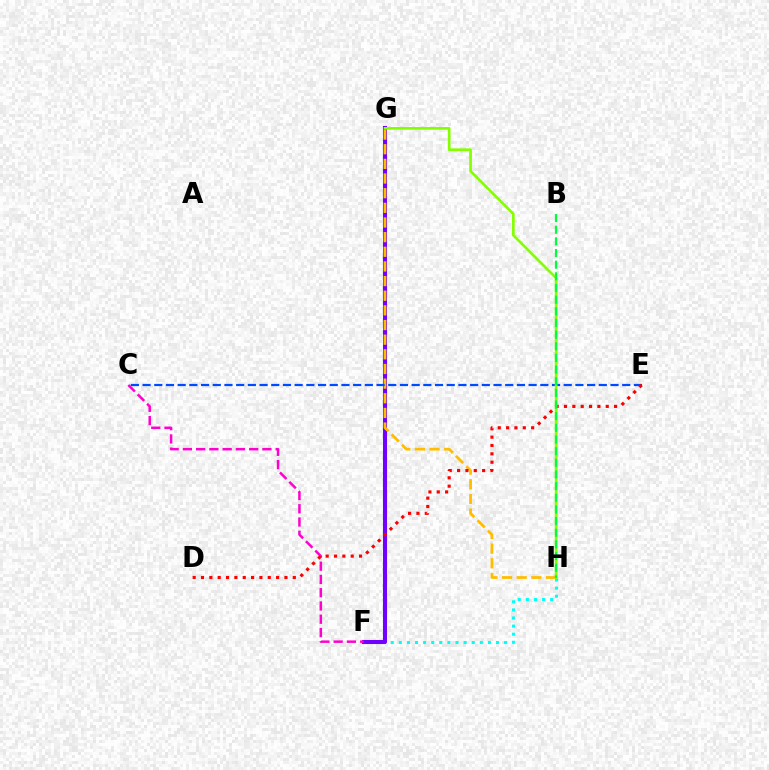{('F', 'H'): [{'color': '#00fff6', 'line_style': 'dotted', 'thickness': 2.2}], ('F', 'G'): [{'color': '#7200ff', 'line_style': 'solid', 'thickness': 2.93}], ('G', 'H'): [{'color': '#ffbd00', 'line_style': 'dashed', 'thickness': 1.99}, {'color': '#84ff00', 'line_style': 'solid', 'thickness': 1.93}], ('C', 'F'): [{'color': '#ff00cf', 'line_style': 'dashed', 'thickness': 1.8}], ('C', 'E'): [{'color': '#004bff', 'line_style': 'dashed', 'thickness': 1.59}], ('D', 'E'): [{'color': '#ff0000', 'line_style': 'dotted', 'thickness': 2.27}], ('B', 'H'): [{'color': '#00ff39', 'line_style': 'dashed', 'thickness': 1.58}]}